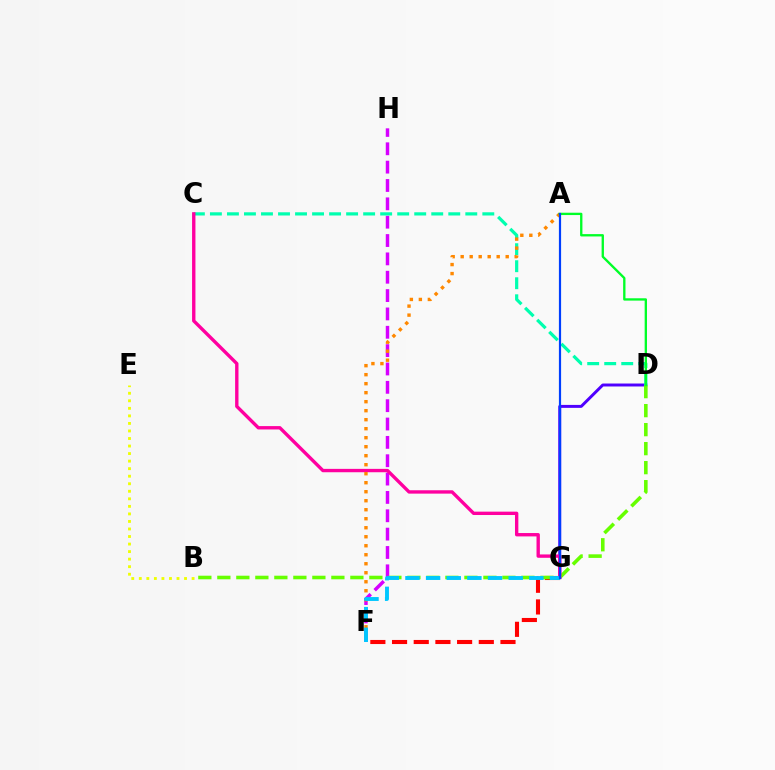{('D', 'G'): [{'color': '#4f00ff', 'line_style': 'solid', 'thickness': 2.13}], ('F', 'G'): [{'color': '#ff0000', 'line_style': 'dashed', 'thickness': 2.95}, {'color': '#00c7ff', 'line_style': 'dashed', 'thickness': 2.81}], ('B', 'E'): [{'color': '#eeff00', 'line_style': 'dotted', 'thickness': 2.05}], ('F', 'H'): [{'color': '#d600ff', 'line_style': 'dashed', 'thickness': 2.49}], ('C', 'D'): [{'color': '#00ffaf', 'line_style': 'dashed', 'thickness': 2.31}], ('B', 'D'): [{'color': '#66ff00', 'line_style': 'dashed', 'thickness': 2.58}], ('C', 'G'): [{'color': '#ff00a0', 'line_style': 'solid', 'thickness': 2.42}], ('A', 'F'): [{'color': '#ff8800', 'line_style': 'dotted', 'thickness': 2.45}], ('A', 'D'): [{'color': '#00ff27', 'line_style': 'solid', 'thickness': 1.68}], ('A', 'G'): [{'color': '#003fff', 'line_style': 'solid', 'thickness': 1.58}]}